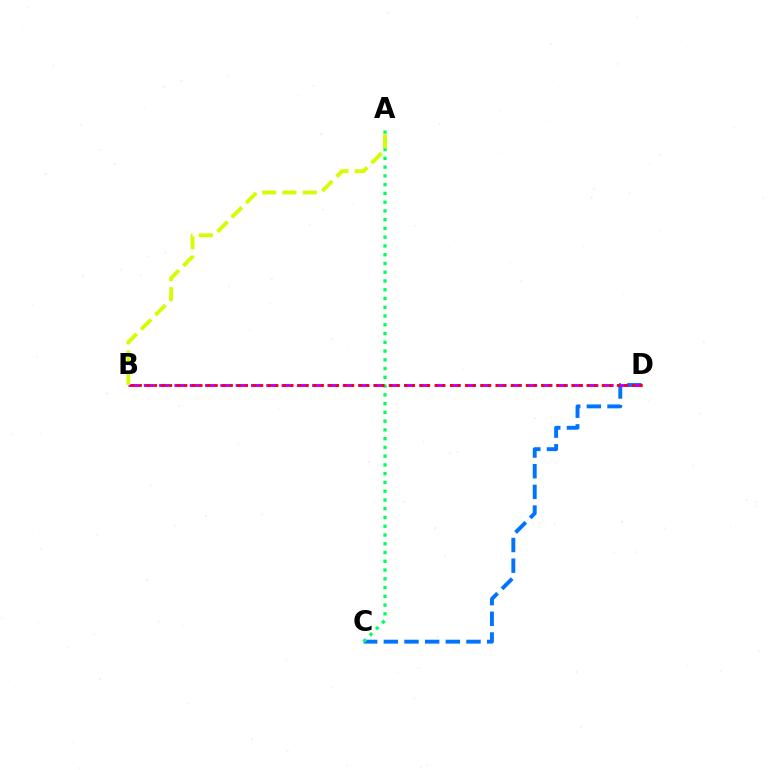{('C', 'D'): [{'color': '#0074ff', 'line_style': 'dashed', 'thickness': 2.81}], ('B', 'D'): [{'color': '#b900ff', 'line_style': 'dashed', 'thickness': 2.08}, {'color': '#ff0000', 'line_style': 'dotted', 'thickness': 2.06}], ('A', 'C'): [{'color': '#00ff5c', 'line_style': 'dotted', 'thickness': 2.38}], ('A', 'B'): [{'color': '#d1ff00', 'line_style': 'dashed', 'thickness': 2.75}]}